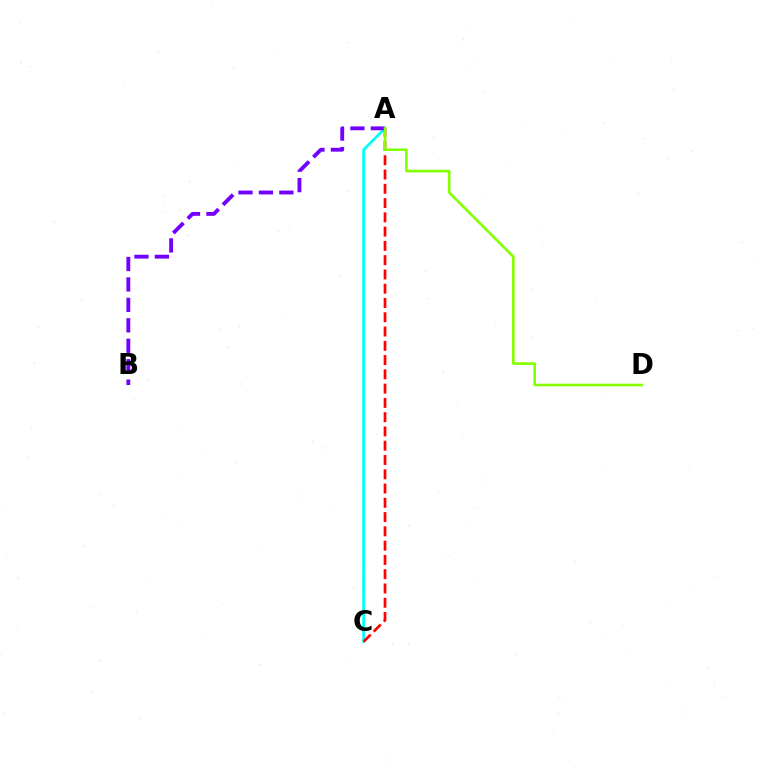{('A', 'C'): [{'color': '#00fff6', 'line_style': 'solid', 'thickness': 1.97}, {'color': '#ff0000', 'line_style': 'dashed', 'thickness': 1.94}], ('A', 'B'): [{'color': '#7200ff', 'line_style': 'dashed', 'thickness': 2.78}], ('A', 'D'): [{'color': '#84ff00', 'line_style': 'solid', 'thickness': 1.89}]}